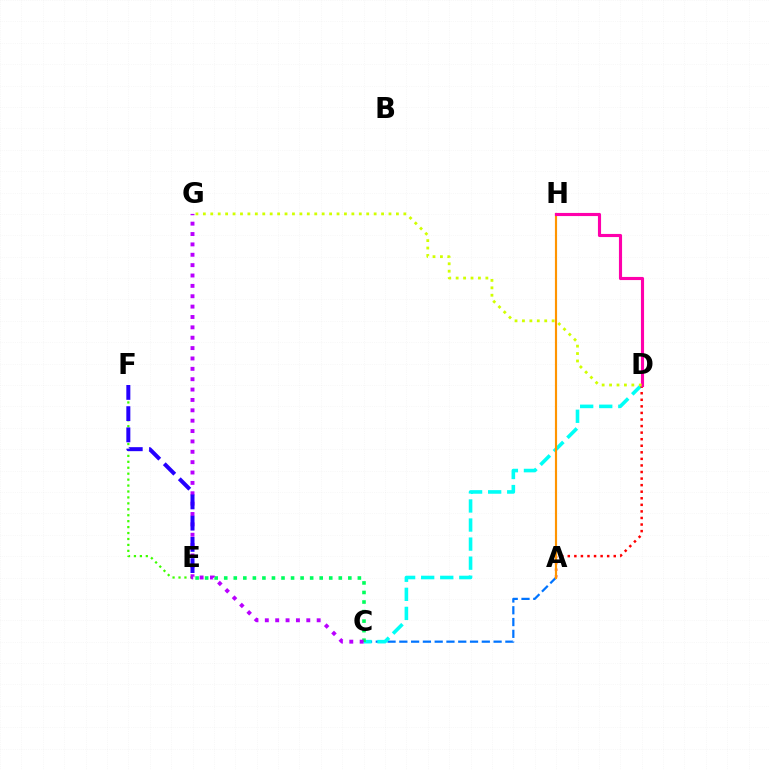{('A', 'C'): [{'color': '#0074ff', 'line_style': 'dashed', 'thickness': 1.6}], ('E', 'F'): [{'color': '#3dff00', 'line_style': 'dotted', 'thickness': 1.61}, {'color': '#2500ff', 'line_style': 'dashed', 'thickness': 2.88}], ('C', 'D'): [{'color': '#00fff6', 'line_style': 'dashed', 'thickness': 2.59}], ('C', 'E'): [{'color': '#00ff5c', 'line_style': 'dotted', 'thickness': 2.59}], ('A', 'D'): [{'color': '#ff0000', 'line_style': 'dotted', 'thickness': 1.78}], ('C', 'G'): [{'color': '#b900ff', 'line_style': 'dotted', 'thickness': 2.82}], ('A', 'H'): [{'color': '#ff9400', 'line_style': 'solid', 'thickness': 1.56}], ('D', 'H'): [{'color': '#ff00ac', 'line_style': 'solid', 'thickness': 2.25}], ('D', 'G'): [{'color': '#d1ff00', 'line_style': 'dotted', 'thickness': 2.02}]}